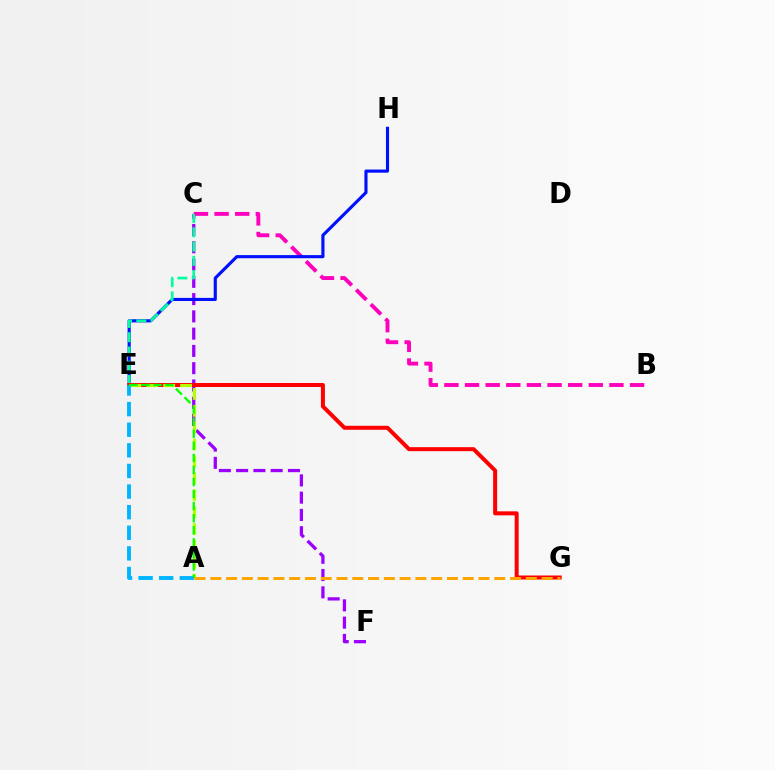{('C', 'F'): [{'color': '#9b00ff', 'line_style': 'dashed', 'thickness': 2.35}], ('B', 'C'): [{'color': '#ff00bd', 'line_style': 'dashed', 'thickness': 2.8}], ('E', 'H'): [{'color': '#0010ff', 'line_style': 'solid', 'thickness': 2.26}], ('C', 'E'): [{'color': '#00ff9d', 'line_style': 'dashed', 'thickness': 1.94}], ('E', 'G'): [{'color': '#ff0000', 'line_style': 'solid', 'thickness': 2.88}], ('A', 'E'): [{'color': '#b3ff00', 'line_style': 'dashed', 'thickness': 2.29}, {'color': '#00b5ff', 'line_style': 'dashed', 'thickness': 2.8}, {'color': '#08ff00', 'line_style': 'dashed', 'thickness': 1.64}], ('A', 'G'): [{'color': '#ffa500', 'line_style': 'dashed', 'thickness': 2.14}]}